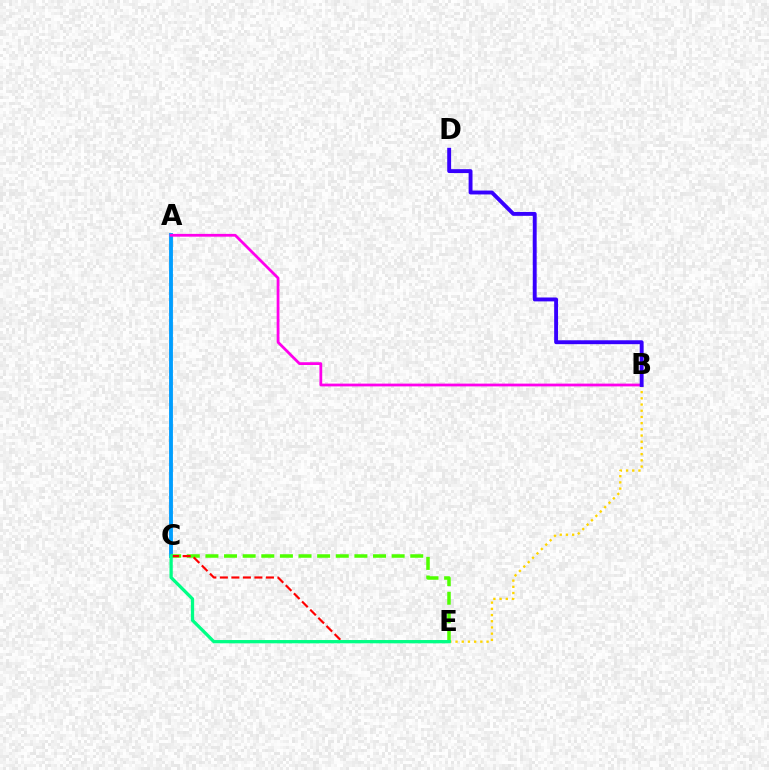{('A', 'C'): [{'color': '#009eff', 'line_style': 'solid', 'thickness': 2.77}], ('B', 'E'): [{'color': '#ffd500', 'line_style': 'dotted', 'thickness': 1.69}], ('A', 'B'): [{'color': '#ff00ed', 'line_style': 'solid', 'thickness': 2.0}], ('C', 'E'): [{'color': '#4fff00', 'line_style': 'dashed', 'thickness': 2.53}, {'color': '#ff0000', 'line_style': 'dashed', 'thickness': 1.56}, {'color': '#00ff86', 'line_style': 'solid', 'thickness': 2.36}], ('B', 'D'): [{'color': '#3700ff', 'line_style': 'solid', 'thickness': 2.8}]}